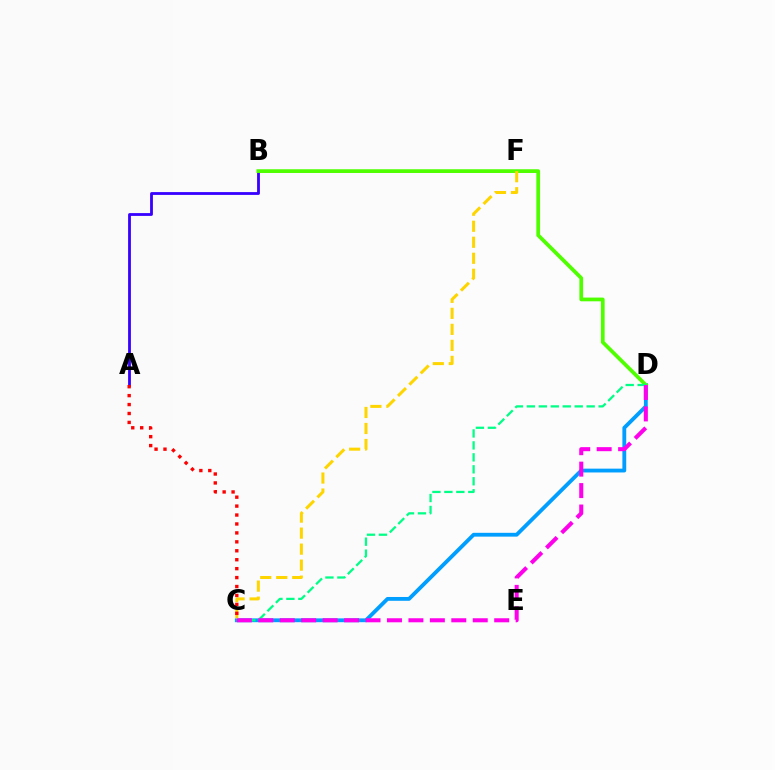{('A', 'B'): [{'color': '#3700ff', 'line_style': 'solid', 'thickness': 2.02}], ('C', 'D'): [{'color': '#009eff', 'line_style': 'solid', 'thickness': 2.75}, {'color': '#00ff86', 'line_style': 'dashed', 'thickness': 1.62}, {'color': '#ff00ed', 'line_style': 'dashed', 'thickness': 2.91}], ('B', 'D'): [{'color': '#4fff00', 'line_style': 'solid', 'thickness': 2.69}], ('C', 'F'): [{'color': '#ffd500', 'line_style': 'dashed', 'thickness': 2.17}], ('A', 'C'): [{'color': '#ff0000', 'line_style': 'dotted', 'thickness': 2.43}]}